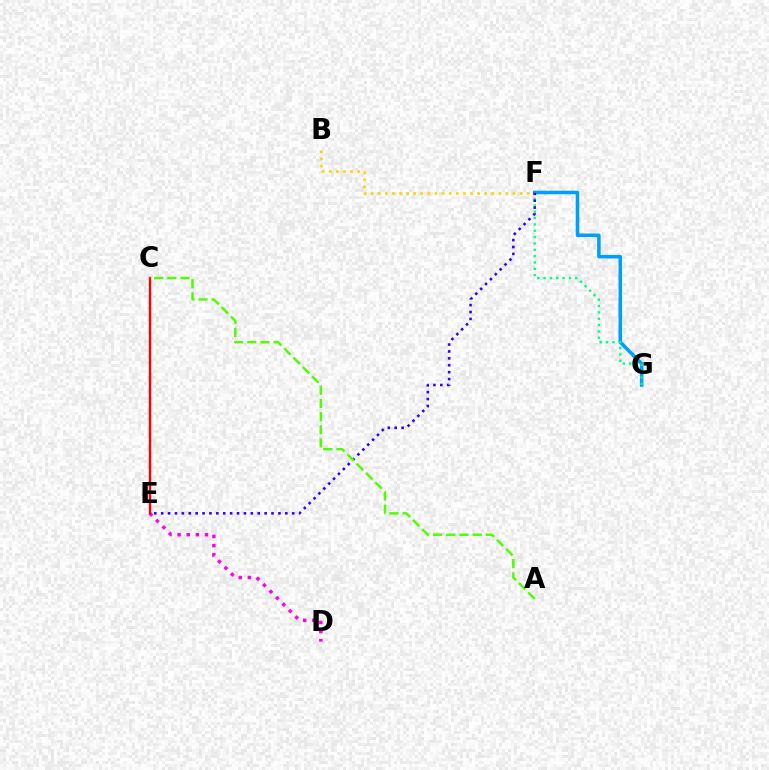{('F', 'G'): [{'color': '#009eff', 'line_style': 'solid', 'thickness': 2.56}, {'color': '#00ff86', 'line_style': 'dotted', 'thickness': 1.72}], ('D', 'E'): [{'color': '#ff00ed', 'line_style': 'dotted', 'thickness': 2.48}], ('B', 'F'): [{'color': '#ffd500', 'line_style': 'dotted', 'thickness': 1.93}], ('E', 'F'): [{'color': '#3700ff', 'line_style': 'dotted', 'thickness': 1.87}], ('C', 'E'): [{'color': '#ff0000', 'line_style': 'solid', 'thickness': 1.73}], ('A', 'C'): [{'color': '#4fff00', 'line_style': 'dashed', 'thickness': 1.79}]}